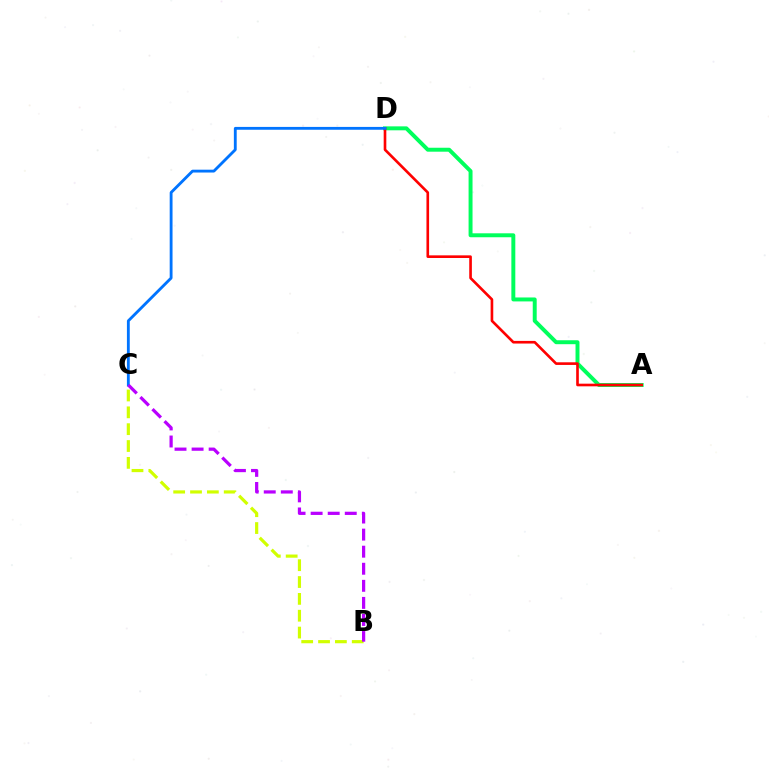{('B', 'C'): [{'color': '#d1ff00', 'line_style': 'dashed', 'thickness': 2.29}, {'color': '#b900ff', 'line_style': 'dashed', 'thickness': 2.32}], ('A', 'D'): [{'color': '#00ff5c', 'line_style': 'solid', 'thickness': 2.84}, {'color': '#ff0000', 'line_style': 'solid', 'thickness': 1.9}], ('C', 'D'): [{'color': '#0074ff', 'line_style': 'solid', 'thickness': 2.05}]}